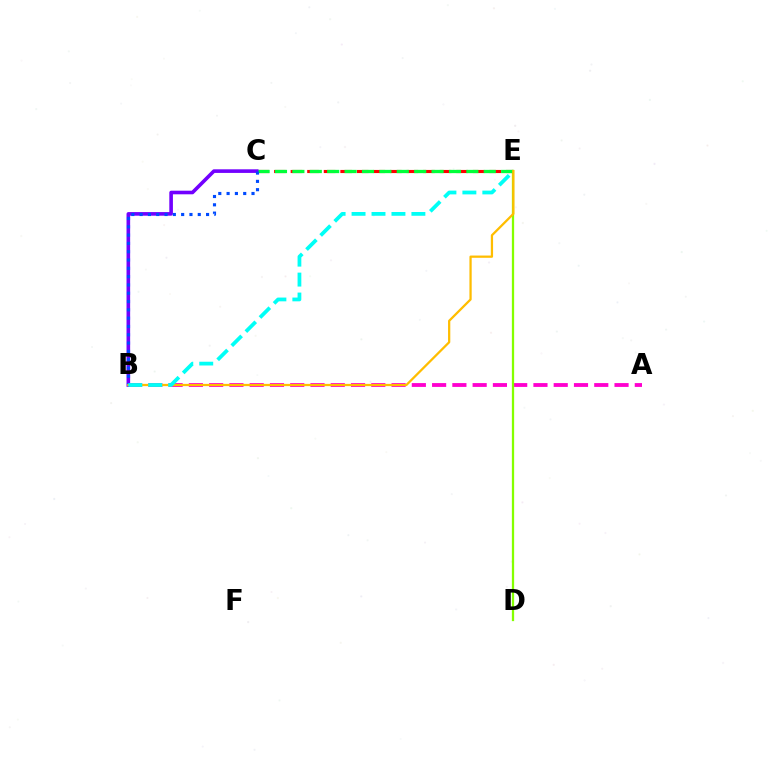{('A', 'B'): [{'color': '#ff00cf', 'line_style': 'dashed', 'thickness': 2.75}], ('D', 'E'): [{'color': '#84ff00', 'line_style': 'solid', 'thickness': 1.64}], ('C', 'E'): [{'color': '#ff0000', 'line_style': 'dashed', 'thickness': 2.25}, {'color': '#00ff39', 'line_style': 'dashed', 'thickness': 2.36}], ('B', 'C'): [{'color': '#7200ff', 'line_style': 'solid', 'thickness': 2.6}, {'color': '#004bff', 'line_style': 'dotted', 'thickness': 2.26}], ('B', 'E'): [{'color': '#ffbd00', 'line_style': 'solid', 'thickness': 1.63}, {'color': '#00fff6', 'line_style': 'dashed', 'thickness': 2.71}]}